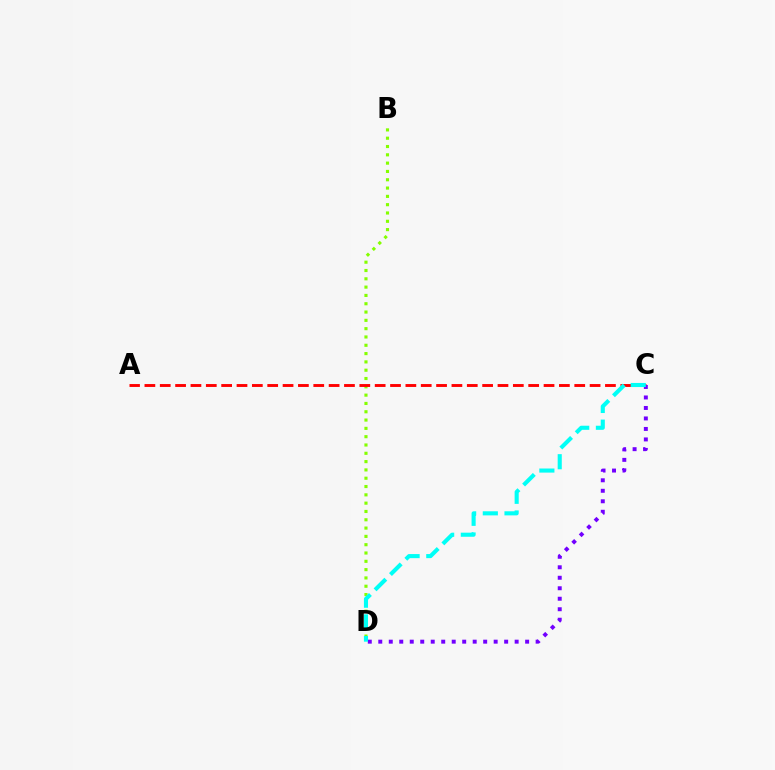{('B', 'D'): [{'color': '#84ff00', 'line_style': 'dotted', 'thickness': 2.26}], ('A', 'C'): [{'color': '#ff0000', 'line_style': 'dashed', 'thickness': 2.09}], ('C', 'D'): [{'color': '#7200ff', 'line_style': 'dotted', 'thickness': 2.85}, {'color': '#00fff6', 'line_style': 'dashed', 'thickness': 2.95}]}